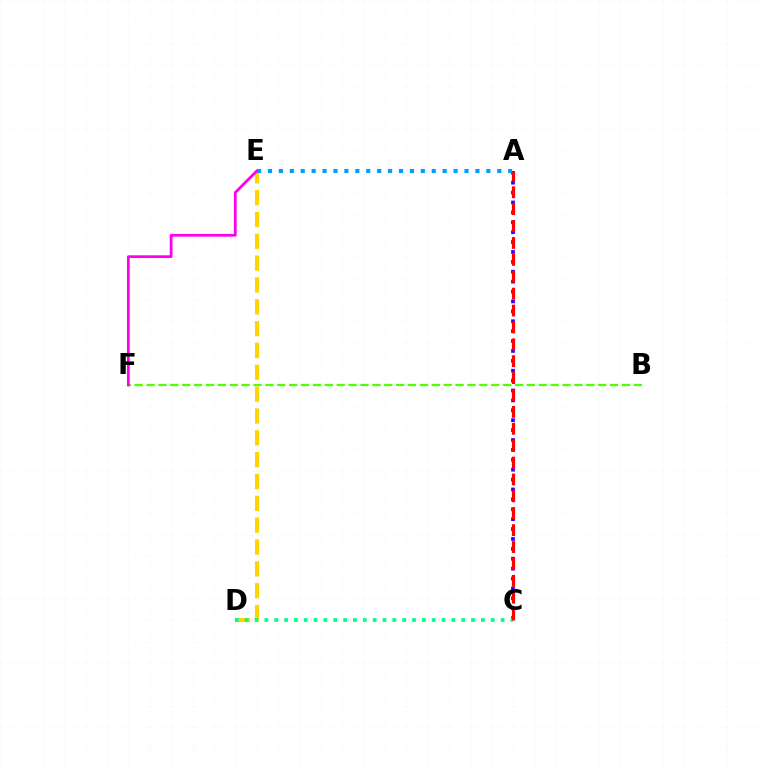{('B', 'F'): [{'color': '#4fff00', 'line_style': 'dashed', 'thickness': 1.61}], ('A', 'C'): [{'color': '#3700ff', 'line_style': 'dotted', 'thickness': 2.69}, {'color': '#ff0000', 'line_style': 'dashed', 'thickness': 2.29}], ('D', 'E'): [{'color': '#ffd500', 'line_style': 'dashed', 'thickness': 2.97}], ('C', 'D'): [{'color': '#00ff86', 'line_style': 'dotted', 'thickness': 2.67}], ('A', 'E'): [{'color': '#009eff', 'line_style': 'dotted', 'thickness': 2.97}], ('E', 'F'): [{'color': '#ff00ed', 'line_style': 'solid', 'thickness': 1.99}]}